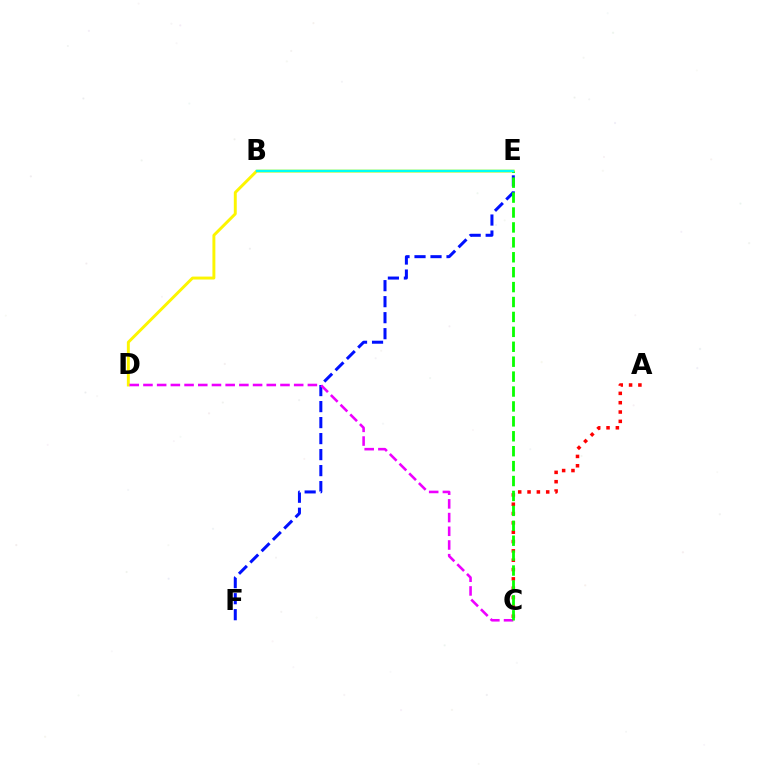{('D', 'E'): [{'color': '#fcf500', 'line_style': 'solid', 'thickness': 2.11}], ('E', 'F'): [{'color': '#0010ff', 'line_style': 'dashed', 'thickness': 2.17}], ('A', 'C'): [{'color': '#ff0000', 'line_style': 'dotted', 'thickness': 2.54}], ('C', 'D'): [{'color': '#ee00ff', 'line_style': 'dashed', 'thickness': 1.86}], ('C', 'E'): [{'color': '#08ff00', 'line_style': 'dashed', 'thickness': 2.03}], ('B', 'E'): [{'color': '#00fff6', 'line_style': 'solid', 'thickness': 1.75}]}